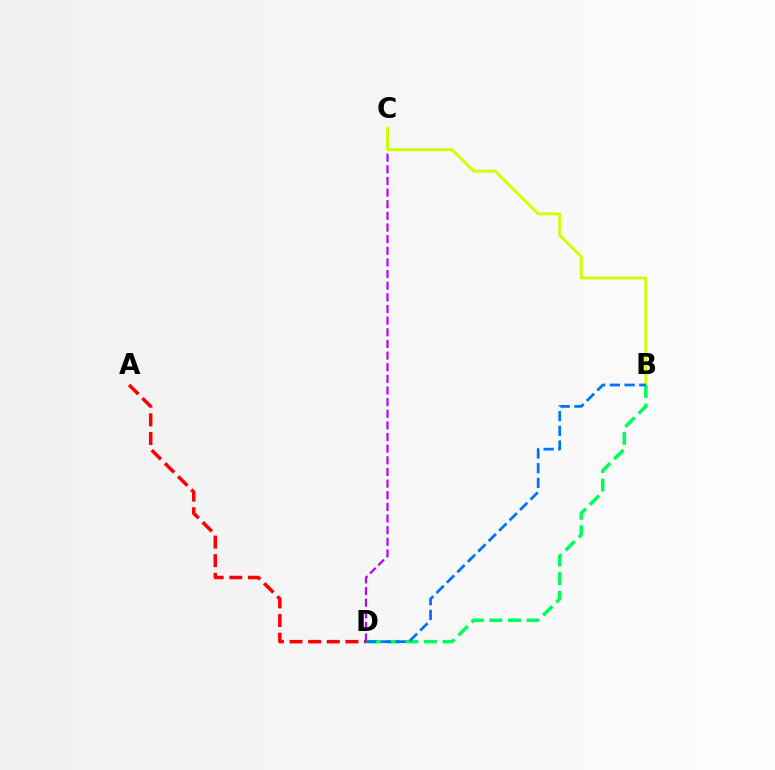{('C', 'D'): [{'color': '#b900ff', 'line_style': 'dashed', 'thickness': 1.58}], ('B', 'C'): [{'color': '#d1ff00', 'line_style': 'solid', 'thickness': 2.1}], ('B', 'D'): [{'color': '#00ff5c', 'line_style': 'dashed', 'thickness': 2.52}, {'color': '#0074ff', 'line_style': 'dashed', 'thickness': 2.0}], ('A', 'D'): [{'color': '#ff0000', 'line_style': 'dashed', 'thickness': 2.53}]}